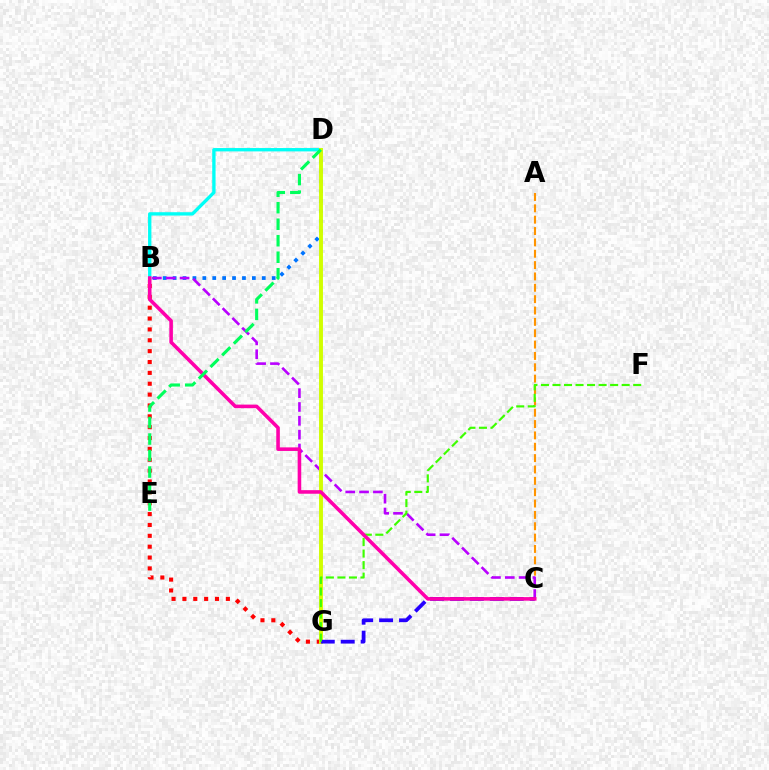{('B', 'D'): [{'color': '#0074ff', 'line_style': 'dotted', 'thickness': 2.69}, {'color': '#00fff6', 'line_style': 'solid', 'thickness': 2.41}], ('B', 'G'): [{'color': '#ff0000', 'line_style': 'dotted', 'thickness': 2.95}], ('A', 'C'): [{'color': '#ff9400', 'line_style': 'dashed', 'thickness': 1.54}], ('B', 'C'): [{'color': '#b900ff', 'line_style': 'dashed', 'thickness': 1.88}, {'color': '#ff00ac', 'line_style': 'solid', 'thickness': 2.58}], ('D', 'G'): [{'color': '#d1ff00', 'line_style': 'solid', 'thickness': 2.81}], ('C', 'G'): [{'color': '#2500ff', 'line_style': 'dashed', 'thickness': 2.71}], ('F', 'G'): [{'color': '#3dff00', 'line_style': 'dashed', 'thickness': 1.57}], ('D', 'E'): [{'color': '#00ff5c', 'line_style': 'dashed', 'thickness': 2.24}]}